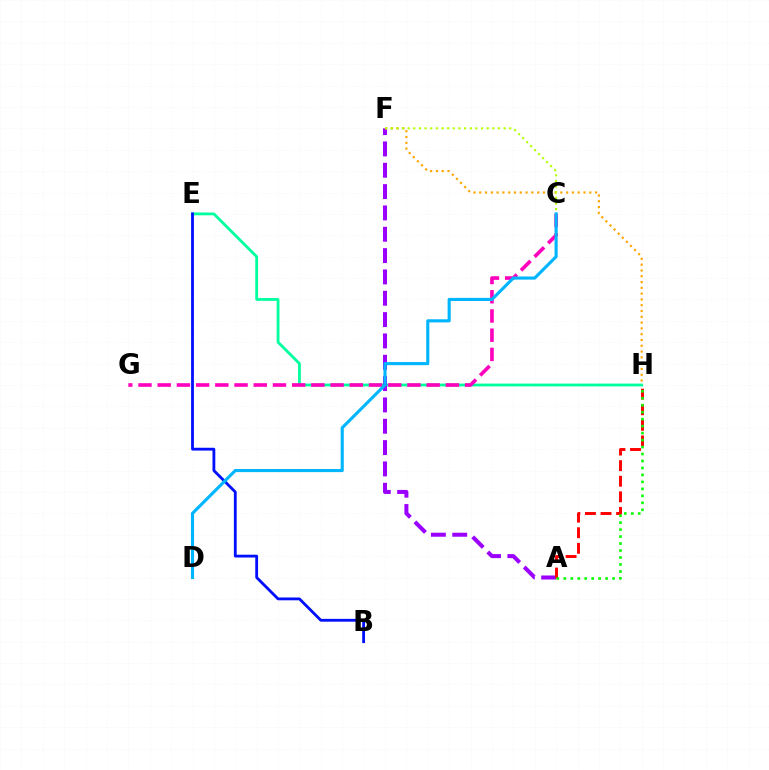{('E', 'H'): [{'color': '#00ff9d', 'line_style': 'solid', 'thickness': 2.01}], ('A', 'F'): [{'color': '#9b00ff', 'line_style': 'dashed', 'thickness': 2.9}], ('F', 'H'): [{'color': '#ffa500', 'line_style': 'dotted', 'thickness': 1.57}], ('C', 'G'): [{'color': '#ff00bd', 'line_style': 'dashed', 'thickness': 2.61}], ('C', 'F'): [{'color': '#b3ff00', 'line_style': 'dotted', 'thickness': 1.53}], ('A', 'H'): [{'color': '#ff0000', 'line_style': 'dashed', 'thickness': 2.12}, {'color': '#08ff00', 'line_style': 'dotted', 'thickness': 1.89}], ('B', 'E'): [{'color': '#0010ff', 'line_style': 'solid', 'thickness': 2.03}], ('C', 'D'): [{'color': '#00b5ff', 'line_style': 'solid', 'thickness': 2.24}]}